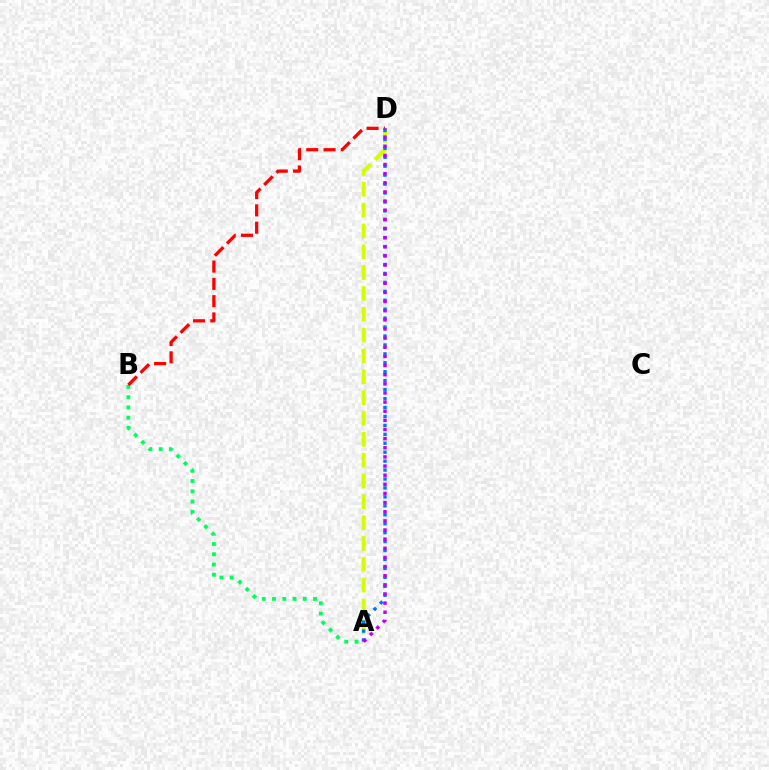{('A', 'D'): [{'color': '#d1ff00', 'line_style': 'dashed', 'thickness': 2.83}, {'color': '#0074ff', 'line_style': 'dotted', 'thickness': 2.43}, {'color': '#b900ff', 'line_style': 'dotted', 'thickness': 2.48}], ('A', 'B'): [{'color': '#00ff5c', 'line_style': 'dotted', 'thickness': 2.79}], ('B', 'D'): [{'color': '#ff0000', 'line_style': 'dashed', 'thickness': 2.35}]}